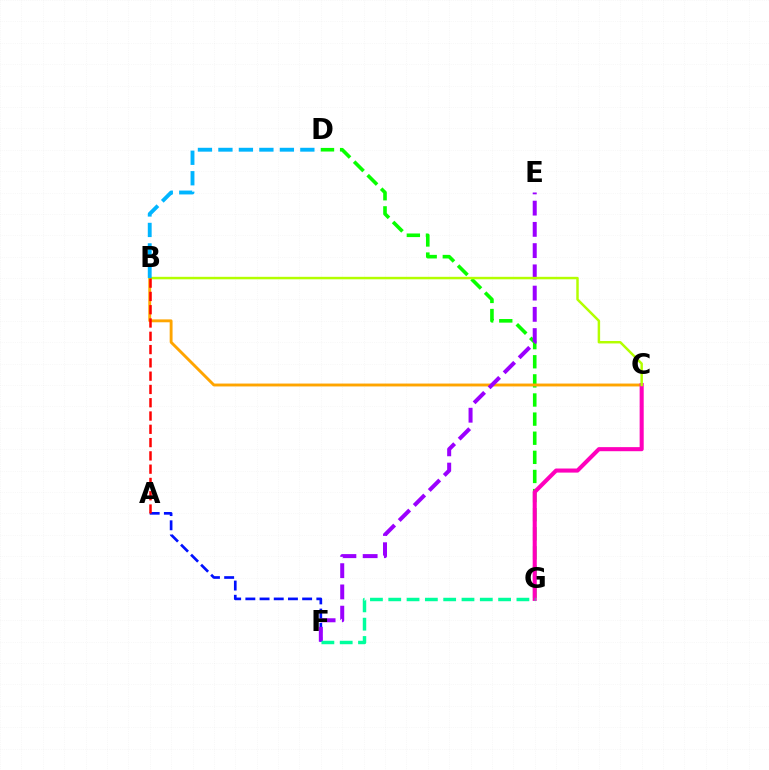{('D', 'G'): [{'color': '#08ff00', 'line_style': 'dashed', 'thickness': 2.6}], ('B', 'C'): [{'color': '#ffa500', 'line_style': 'solid', 'thickness': 2.08}, {'color': '#b3ff00', 'line_style': 'solid', 'thickness': 1.78}], ('A', 'F'): [{'color': '#0010ff', 'line_style': 'dashed', 'thickness': 1.93}], ('C', 'G'): [{'color': '#ff00bd', 'line_style': 'solid', 'thickness': 2.94}], ('E', 'F'): [{'color': '#9b00ff', 'line_style': 'dashed', 'thickness': 2.89}], ('B', 'D'): [{'color': '#00b5ff', 'line_style': 'dashed', 'thickness': 2.78}], ('F', 'G'): [{'color': '#00ff9d', 'line_style': 'dashed', 'thickness': 2.49}], ('A', 'B'): [{'color': '#ff0000', 'line_style': 'dashed', 'thickness': 1.81}]}